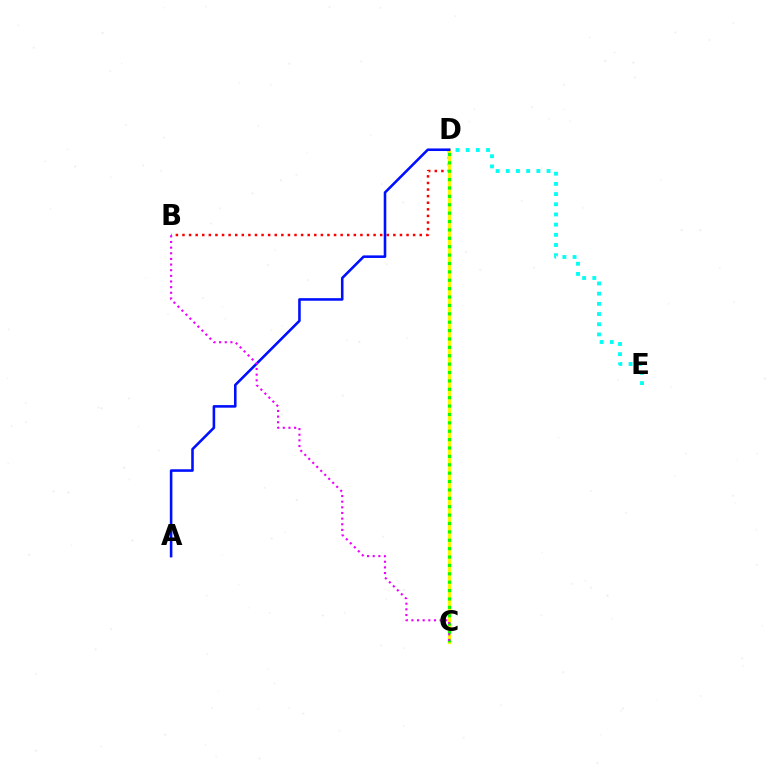{('B', 'D'): [{'color': '#ff0000', 'line_style': 'dotted', 'thickness': 1.79}], ('C', 'D'): [{'color': '#fcf500', 'line_style': 'solid', 'thickness': 2.3}, {'color': '#08ff00', 'line_style': 'dotted', 'thickness': 2.28}], ('D', 'E'): [{'color': '#00fff6', 'line_style': 'dotted', 'thickness': 2.77}], ('A', 'D'): [{'color': '#0010ff', 'line_style': 'solid', 'thickness': 1.86}], ('B', 'C'): [{'color': '#ee00ff', 'line_style': 'dotted', 'thickness': 1.53}]}